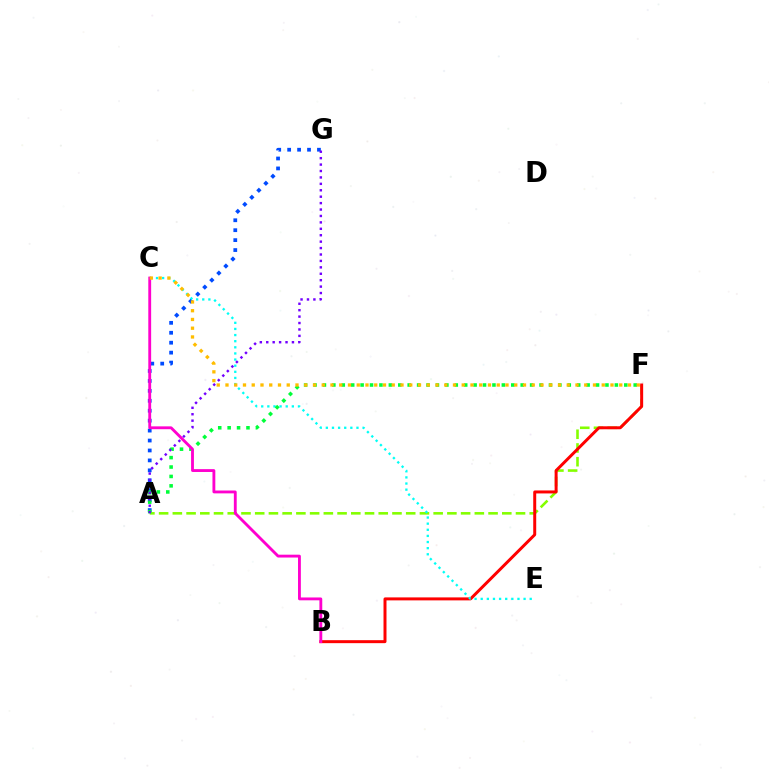{('A', 'F'): [{'color': '#84ff00', 'line_style': 'dashed', 'thickness': 1.86}, {'color': '#00ff39', 'line_style': 'dotted', 'thickness': 2.56}], ('A', 'G'): [{'color': '#004bff', 'line_style': 'dotted', 'thickness': 2.7}, {'color': '#7200ff', 'line_style': 'dotted', 'thickness': 1.74}], ('B', 'F'): [{'color': '#ff0000', 'line_style': 'solid', 'thickness': 2.15}], ('C', 'E'): [{'color': '#00fff6', 'line_style': 'dotted', 'thickness': 1.66}], ('B', 'C'): [{'color': '#ff00cf', 'line_style': 'solid', 'thickness': 2.05}], ('C', 'F'): [{'color': '#ffbd00', 'line_style': 'dotted', 'thickness': 2.38}]}